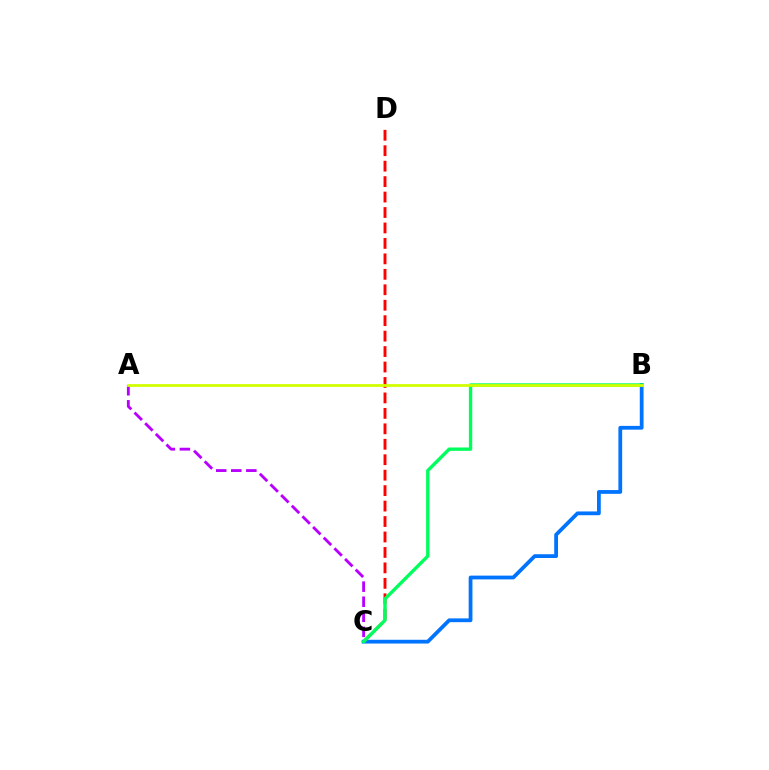{('C', 'D'): [{'color': '#ff0000', 'line_style': 'dashed', 'thickness': 2.1}], ('B', 'C'): [{'color': '#0074ff', 'line_style': 'solid', 'thickness': 2.72}, {'color': '#00ff5c', 'line_style': 'solid', 'thickness': 2.42}], ('A', 'C'): [{'color': '#b900ff', 'line_style': 'dashed', 'thickness': 2.05}], ('A', 'B'): [{'color': '#d1ff00', 'line_style': 'solid', 'thickness': 2.0}]}